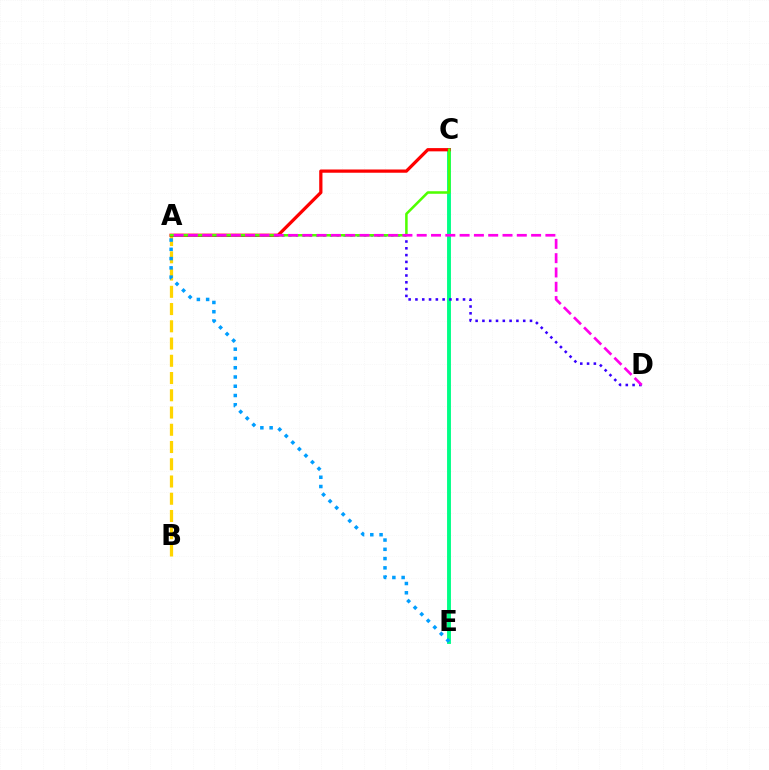{('A', 'B'): [{'color': '#ffd500', 'line_style': 'dashed', 'thickness': 2.34}], ('C', 'E'): [{'color': '#00ff86', 'line_style': 'solid', 'thickness': 2.8}], ('A', 'E'): [{'color': '#009eff', 'line_style': 'dotted', 'thickness': 2.52}], ('A', 'C'): [{'color': '#ff0000', 'line_style': 'solid', 'thickness': 2.34}, {'color': '#4fff00', 'line_style': 'solid', 'thickness': 1.83}], ('A', 'D'): [{'color': '#3700ff', 'line_style': 'dotted', 'thickness': 1.85}, {'color': '#ff00ed', 'line_style': 'dashed', 'thickness': 1.94}]}